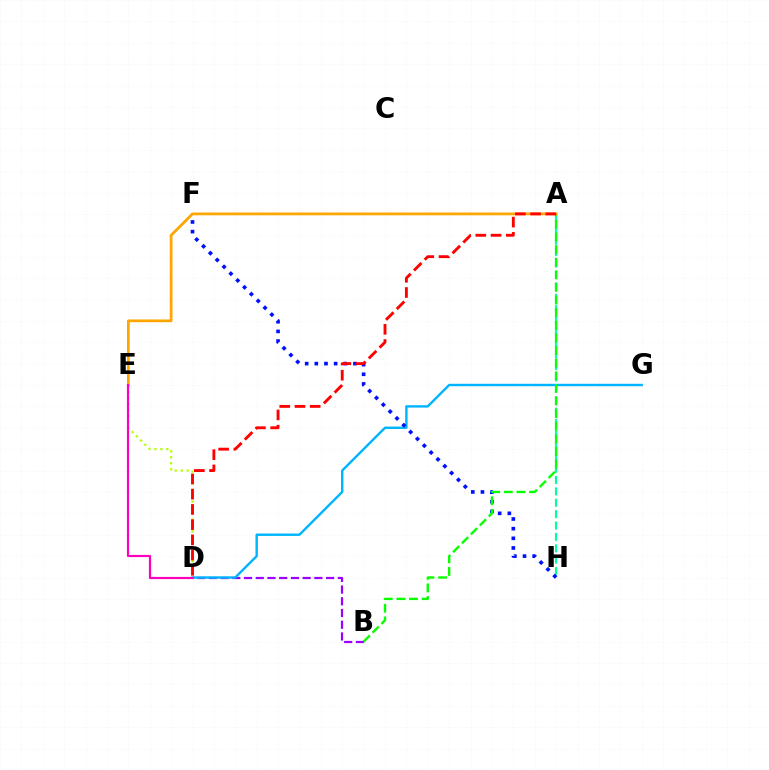{('D', 'E'): [{'color': '#b3ff00', 'line_style': 'dotted', 'thickness': 1.62}, {'color': '#ff00bd', 'line_style': 'solid', 'thickness': 1.57}], ('B', 'D'): [{'color': '#9b00ff', 'line_style': 'dashed', 'thickness': 1.59}], ('A', 'H'): [{'color': '#00ff9d', 'line_style': 'dashed', 'thickness': 1.55}], ('D', 'G'): [{'color': '#00b5ff', 'line_style': 'solid', 'thickness': 1.74}], ('F', 'H'): [{'color': '#0010ff', 'line_style': 'dotted', 'thickness': 2.62}], ('A', 'B'): [{'color': '#08ff00', 'line_style': 'dashed', 'thickness': 1.71}], ('A', 'E'): [{'color': '#ffa500', 'line_style': 'solid', 'thickness': 1.97}], ('A', 'D'): [{'color': '#ff0000', 'line_style': 'dashed', 'thickness': 2.07}]}